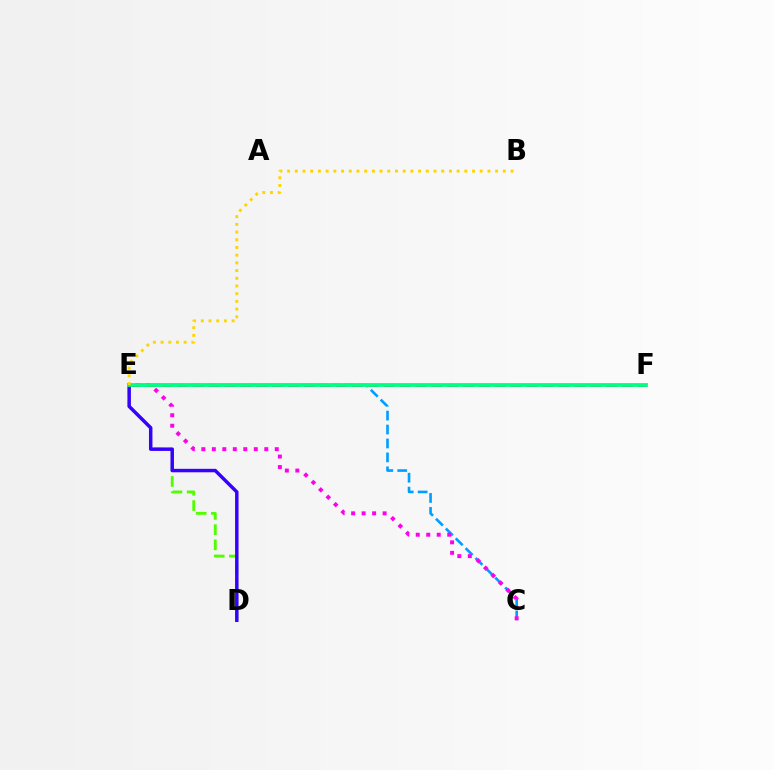{('C', 'E'): [{'color': '#009eff', 'line_style': 'dashed', 'thickness': 1.89}, {'color': '#ff00ed', 'line_style': 'dotted', 'thickness': 2.85}], ('E', 'F'): [{'color': '#ff0000', 'line_style': 'dashed', 'thickness': 2.16}, {'color': '#00ff86', 'line_style': 'solid', 'thickness': 2.73}], ('D', 'E'): [{'color': '#4fff00', 'line_style': 'dashed', 'thickness': 2.07}, {'color': '#3700ff', 'line_style': 'solid', 'thickness': 2.49}], ('B', 'E'): [{'color': '#ffd500', 'line_style': 'dotted', 'thickness': 2.09}]}